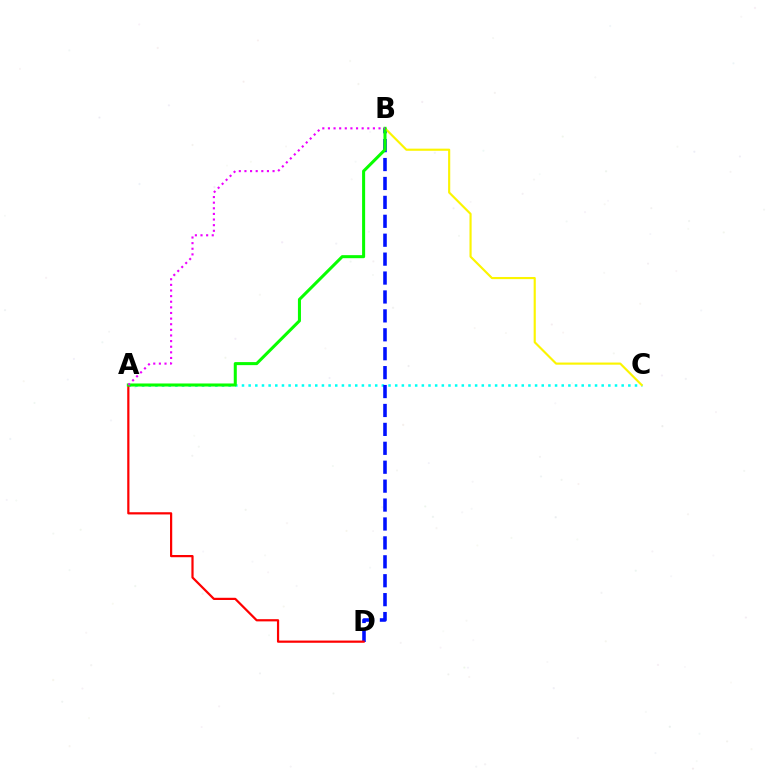{('A', 'C'): [{'color': '#00fff6', 'line_style': 'dotted', 'thickness': 1.81}], ('B', 'D'): [{'color': '#0010ff', 'line_style': 'dashed', 'thickness': 2.57}], ('B', 'C'): [{'color': '#fcf500', 'line_style': 'solid', 'thickness': 1.54}], ('A', 'D'): [{'color': '#ff0000', 'line_style': 'solid', 'thickness': 1.59}], ('A', 'B'): [{'color': '#08ff00', 'line_style': 'solid', 'thickness': 2.19}, {'color': '#ee00ff', 'line_style': 'dotted', 'thickness': 1.53}]}